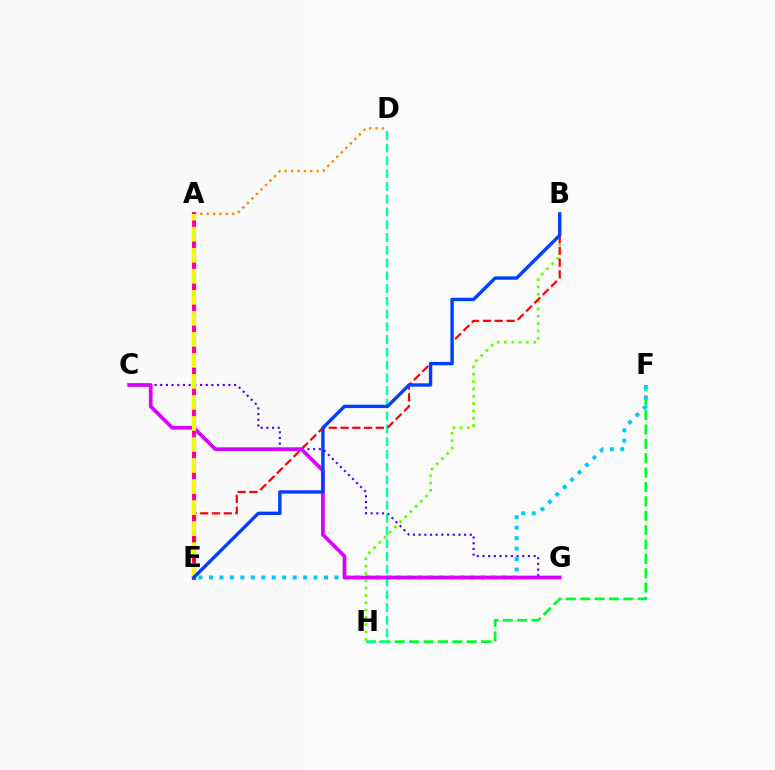{('C', 'G'): [{'color': '#4f00ff', 'line_style': 'dotted', 'thickness': 1.54}, {'color': '#d600ff', 'line_style': 'solid', 'thickness': 2.67}], ('F', 'H'): [{'color': '#00ff27', 'line_style': 'dashed', 'thickness': 1.95}], ('E', 'F'): [{'color': '#00c7ff', 'line_style': 'dotted', 'thickness': 2.84}], ('A', 'D'): [{'color': '#ff8800', 'line_style': 'dotted', 'thickness': 1.73}], ('A', 'E'): [{'color': '#ff00a0', 'line_style': 'solid', 'thickness': 2.97}, {'color': '#eeff00', 'line_style': 'dashed', 'thickness': 2.86}], ('D', 'H'): [{'color': '#00ffaf', 'line_style': 'dashed', 'thickness': 1.73}], ('B', 'H'): [{'color': '#66ff00', 'line_style': 'dotted', 'thickness': 1.99}], ('B', 'E'): [{'color': '#ff0000', 'line_style': 'dashed', 'thickness': 1.6}, {'color': '#003fff', 'line_style': 'solid', 'thickness': 2.44}]}